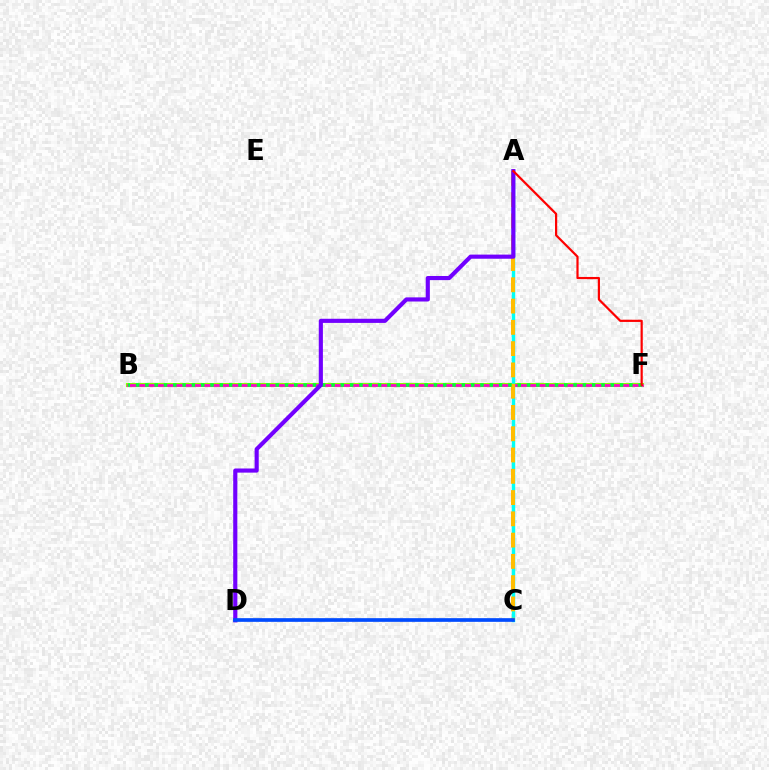{('B', 'F'): [{'color': '#84ff00', 'line_style': 'solid', 'thickness': 2.95}, {'color': '#ff00cf', 'line_style': 'solid', 'thickness': 1.95}, {'color': '#00ff39', 'line_style': 'dotted', 'thickness': 2.53}], ('A', 'C'): [{'color': '#00fff6', 'line_style': 'solid', 'thickness': 2.47}, {'color': '#ffbd00', 'line_style': 'dashed', 'thickness': 2.89}], ('A', 'D'): [{'color': '#7200ff', 'line_style': 'solid', 'thickness': 2.97}], ('C', 'D'): [{'color': '#004bff', 'line_style': 'solid', 'thickness': 2.65}], ('A', 'F'): [{'color': '#ff0000', 'line_style': 'solid', 'thickness': 1.58}]}